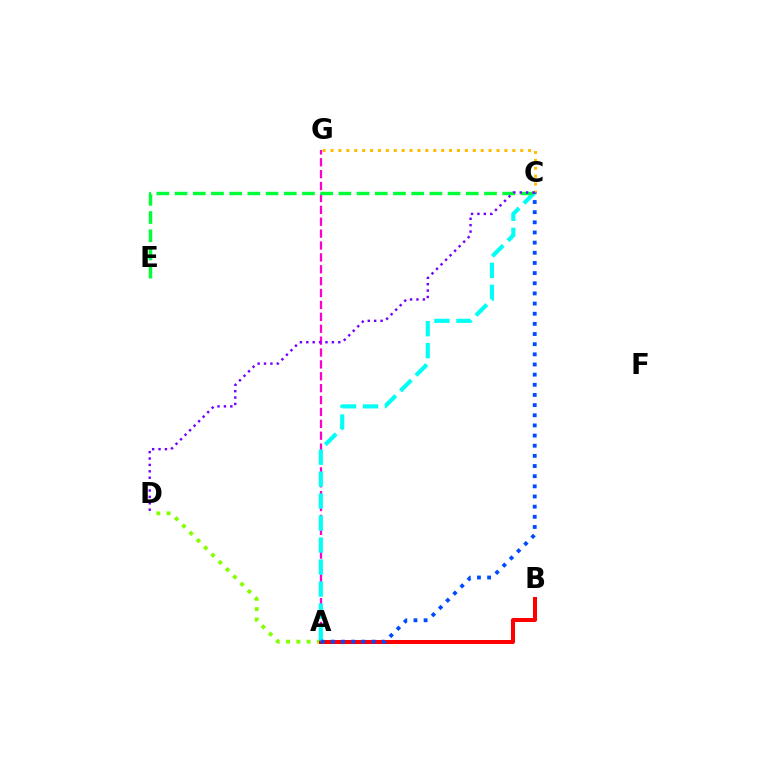{('A', 'G'): [{'color': '#ff00cf', 'line_style': 'dashed', 'thickness': 1.62}], ('C', 'G'): [{'color': '#ffbd00', 'line_style': 'dotted', 'thickness': 2.15}], ('A', 'D'): [{'color': '#84ff00', 'line_style': 'dotted', 'thickness': 2.79}], ('A', 'B'): [{'color': '#ff0000', 'line_style': 'solid', 'thickness': 2.9}], ('A', 'C'): [{'color': '#00fff6', 'line_style': 'dashed', 'thickness': 2.99}, {'color': '#004bff', 'line_style': 'dotted', 'thickness': 2.76}], ('C', 'E'): [{'color': '#00ff39', 'line_style': 'dashed', 'thickness': 2.47}], ('C', 'D'): [{'color': '#7200ff', 'line_style': 'dotted', 'thickness': 1.74}]}